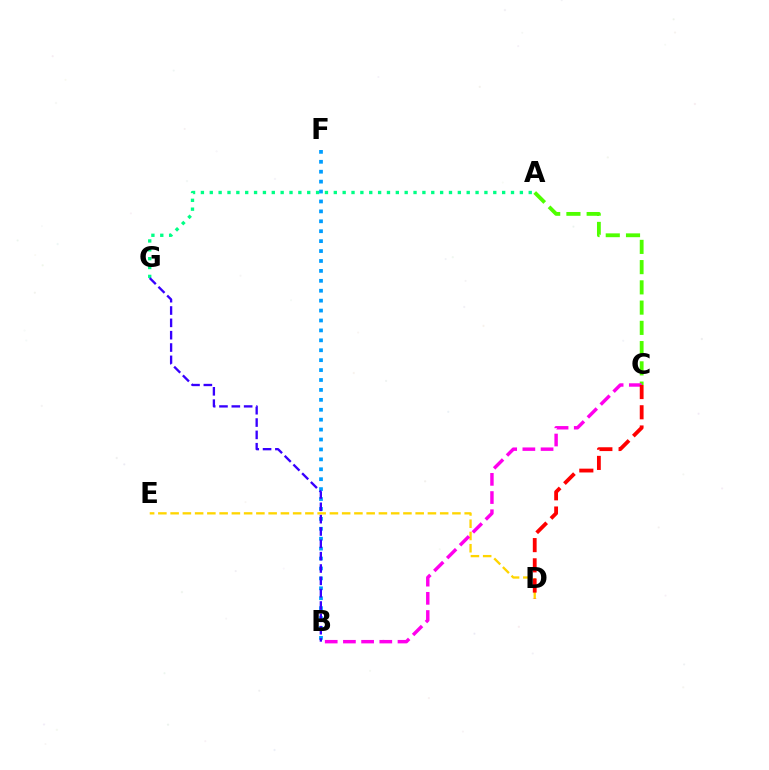{('D', 'E'): [{'color': '#ffd500', 'line_style': 'dashed', 'thickness': 1.66}], ('A', 'C'): [{'color': '#4fff00', 'line_style': 'dashed', 'thickness': 2.75}], ('B', 'C'): [{'color': '#ff00ed', 'line_style': 'dashed', 'thickness': 2.47}], ('A', 'G'): [{'color': '#00ff86', 'line_style': 'dotted', 'thickness': 2.41}], ('B', 'F'): [{'color': '#009eff', 'line_style': 'dotted', 'thickness': 2.69}], ('C', 'D'): [{'color': '#ff0000', 'line_style': 'dashed', 'thickness': 2.75}], ('B', 'G'): [{'color': '#3700ff', 'line_style': 'dashed', 'thickness': 1.68}]}